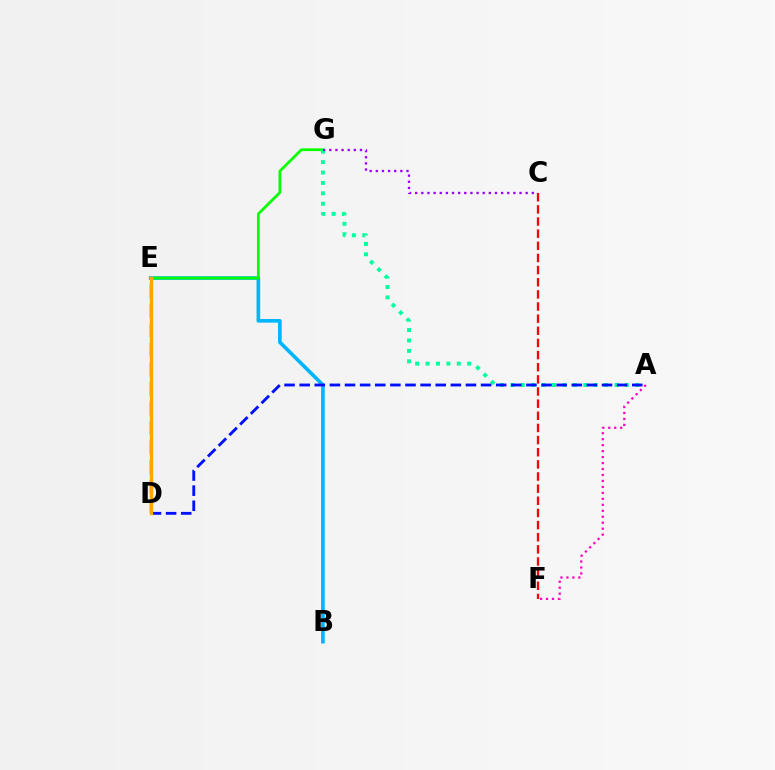{('B', 'E'): [{'color': '#00b5ff', 'line_style': 'solid', 'thickness': 2.61}], ('D', 'E'): [{'color': '#b3ff00', 'line_style': 'dashed', 'thickness': 2.65}, {'color': '#ffa500', 'line_style': 'solid', 'thickness': 2.42}], ('E', 'G'): [{'color': '#08ff00', 'line_style': 'solid', 'thickness': 1.97}], ('A', 'G'): [{'color': '#00ff9d', 'line_style': 'dotted', 'thickness': 2.83}], ('A', 'D'): [{'color': '#0010ff', 'line_style': 'dashed', 'thickness': 2.05}], ('A', 'F'): [{'color': '#ff00bd', 'line_style': 'dotted', 'thickness': 1.62}], ('C', 'G'): [{'color': '#9b00ff', 'line_style': 'dotted', 'thickness': 1.67}], ('C', 'F'): [{'color': '#ff0000', 'line_style': 'dashed', 'thickness': 1.65}]}